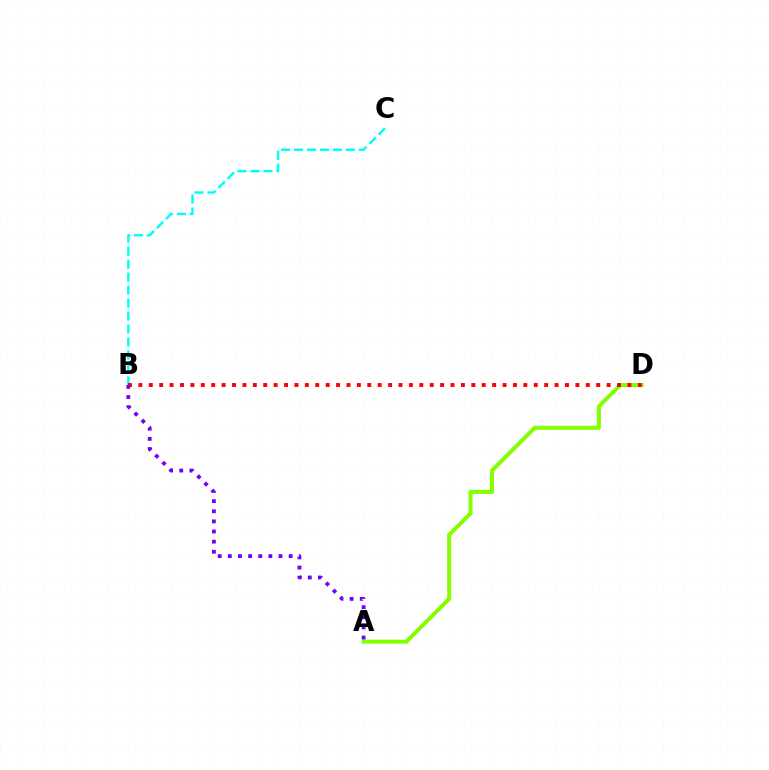{('B', 'C'): [{'color': '#00fff6', 'line_style': 'dashed', 'thickness': 1.76}], ('A', 'D'): [{'color': '#84ff00', 'line_style': 'solid', 'thickness': 2.88}], ('B', 'D'): [{'color': '#ff0000', 'line_style': 'dotted', 'thickness': 2.83}], ('A', 'B'): [{'color': '#7200ff', 'line_style': 'dotted', 'thickness': 2.75}]}